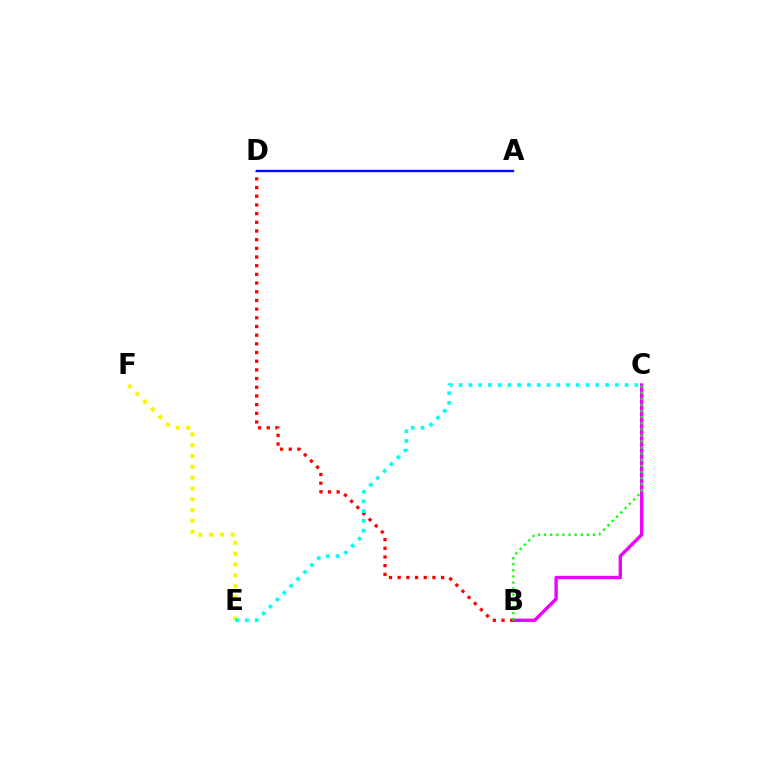{('B', 'C'): [{'color': '#ee00ff', 'line_style': 'solid', 'thickness': 2.41}, {'color': '#08ff00', 'line_style': 'dotted', 'thickness': 1.66}], ('B', 'D'): [{'color': '#ff0000', 'line_style': 'dotted', 'thickness': 2.36}], ('A', 'D'): [{'color': '#0010ff', 'line_style': 'solid', 'thickness': 1.73}], ('E', 'F'): [{'color': '#fcf500', 'line_style': 'dotted', 'thickness': 2.94}], ('C', 'E'): [{'color': '#00fff6', 'line_style': 'dotted', 'thickness': 2.65}]}